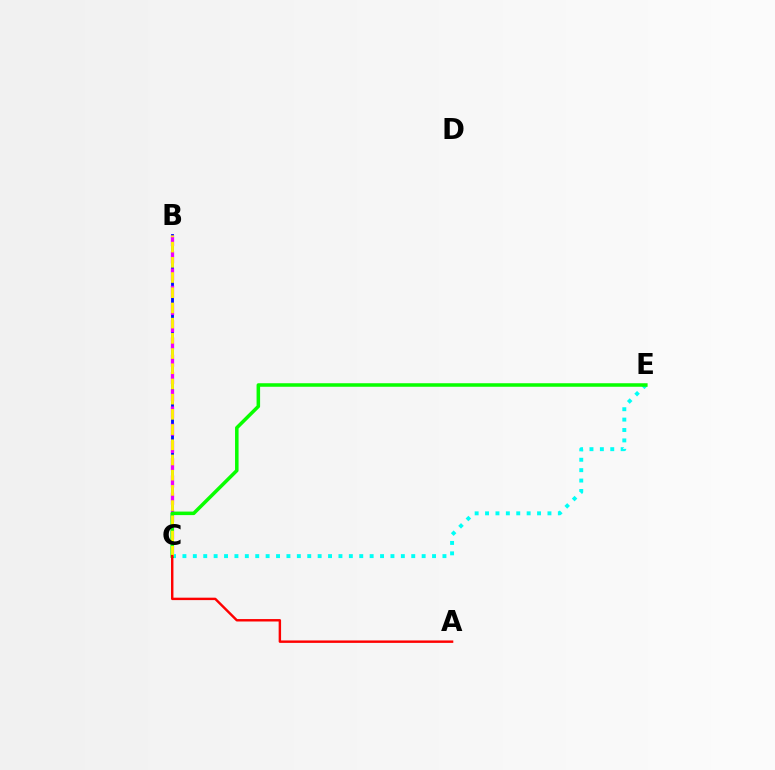{('B', 'C'): [{'color': '#0010ff', 'line_style': 'solid', 'thickness': 2.06}, {'color': '#ee00ff', 'line_style': 'dashed', 'thickness': 2.34}, {'color': '#fcf500', 'line_style': 'dashed', 'thickness': 2.07}], ('C', 'E'): [{'color': '#00fff6', 'line_style': 'dotted', 'thickness': 2.83}, {'color': '#08ff00', 'line_style': 'solid', 'thickness': 2.54}], ('A', 'C'): [{'color': '#ff0000', 'line_style': 'solid', 'thickness': 1.75}]}